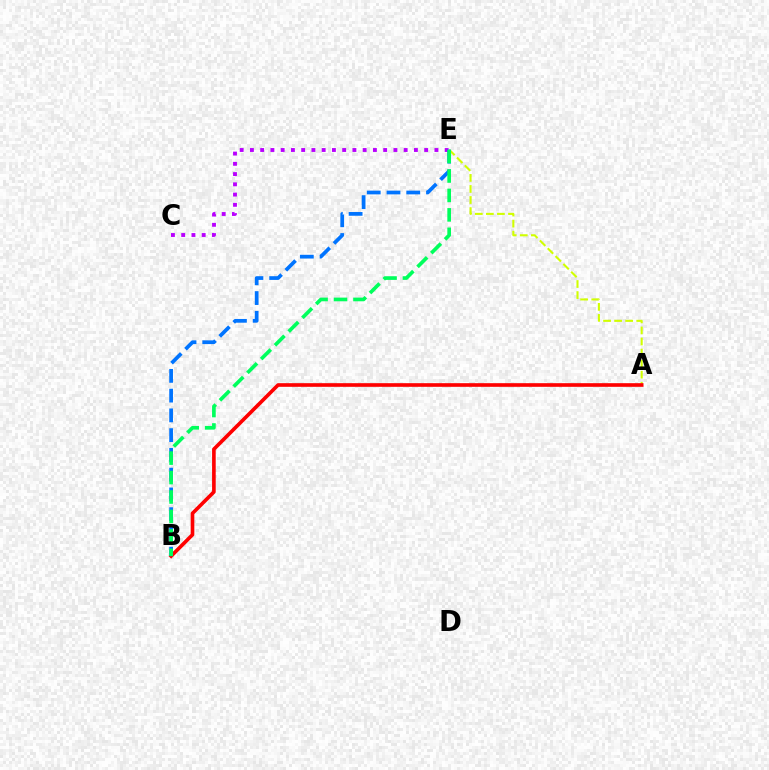{('A', 'E'): [{'color': '#d1ff00', 'line_style': 'dashed', 'thickness': 1.5}], ('C', 'E'): [{'color': '#b900ff', 'line_style': 'dotted', 'thickness': 2.78}], ('A', 'B'): [{'color': '#ff0000', 'line_style': 'solid', 'thickness': 2.62}], ('B', 'E'): [{'color': '#0074ff', 'line_style': 'dashed', 'thickness': 2.68}, {'color': '#00ff5c', 'line_style': 'dashed', 'thickness': 2.64}]}